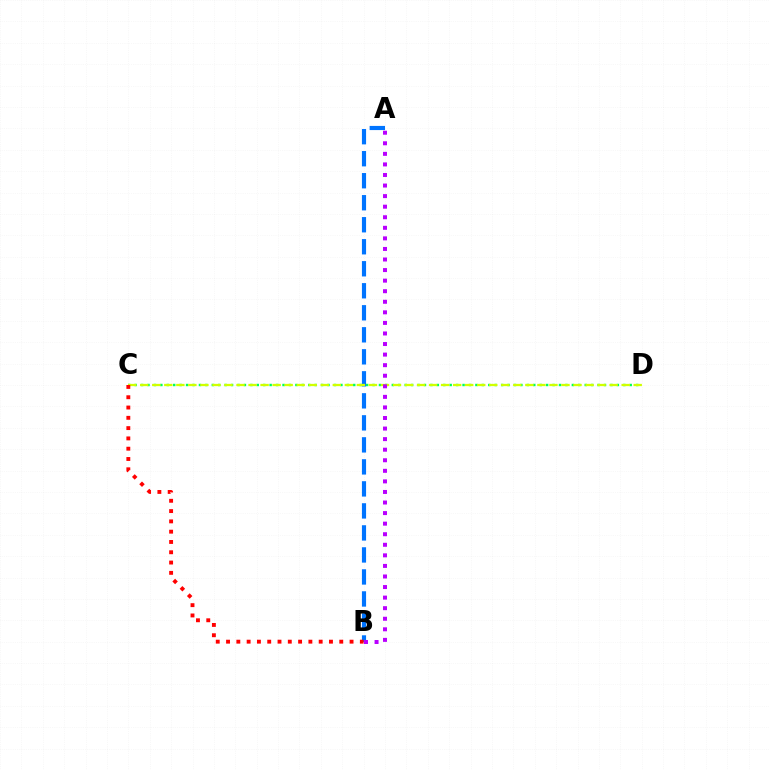{('C', 'D'): [{'color': '#00ff5c', 'line_style': 'dotted', 'thickness': 1.75}, {'color': '#d1ff00', 'line_style': 'dashed', 'thickness': 1.64}], ('A', 'B'): [{'color': '#0074ff', 'line_style': 'dashed', 'thickness': 2.99}, {'color': '#b900ff', 'line_style': 'dotted', 'thickness': 2.87}], ('B', 'C'): [{'color': '#ff0000', 'line_style': 'dotted', 'thickness': 2.8}]}